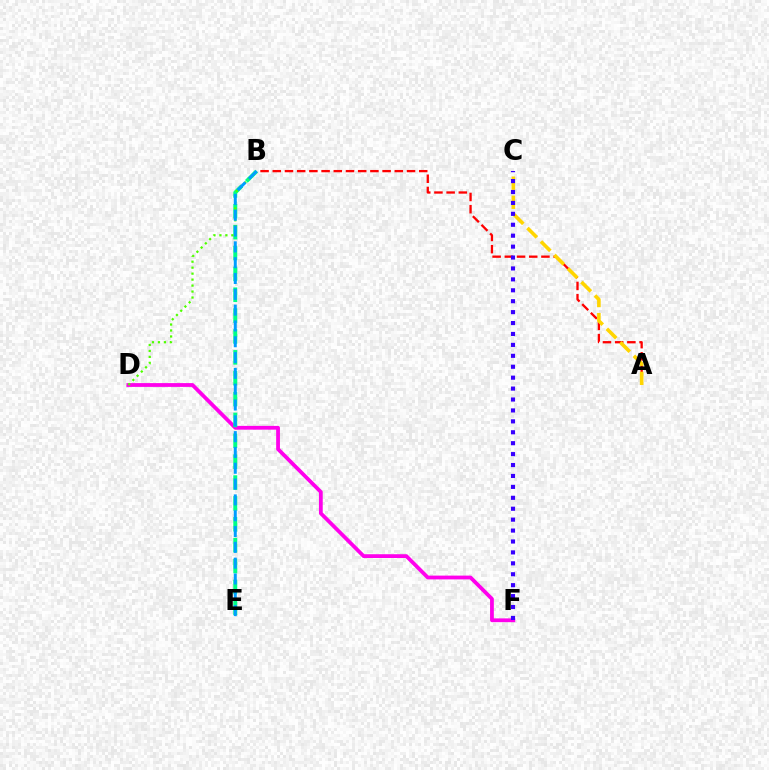{('A', 'B'): [{'color': '#ff0000', 'line_style': 'dashed', 'thickness': 1.66}], ('D', 'F'): [{'color': '#ff00ed', 'line_style': 'solid', 'thickness': 2.73}], ('A', 'C'): [{'color': '#ffd500', 'line_style': 'dashed', 'thickness': 2.59}], ('B', 'E'): [{'color': '#00ff86', 'line_style': 'dashed', 'thickness': 2.83}, {'color': '#009eff', 'line_style': 'dashed', 'thickness': 2.15}], ('B', 'D'): [{'color': '#4fff00', 'line_style': 'dotted', 'thickness': 1.62}], ('C', 'F'): [{'color': '#3700ff', 'line_style': 'dotted', 'thickness': 2.97}]}